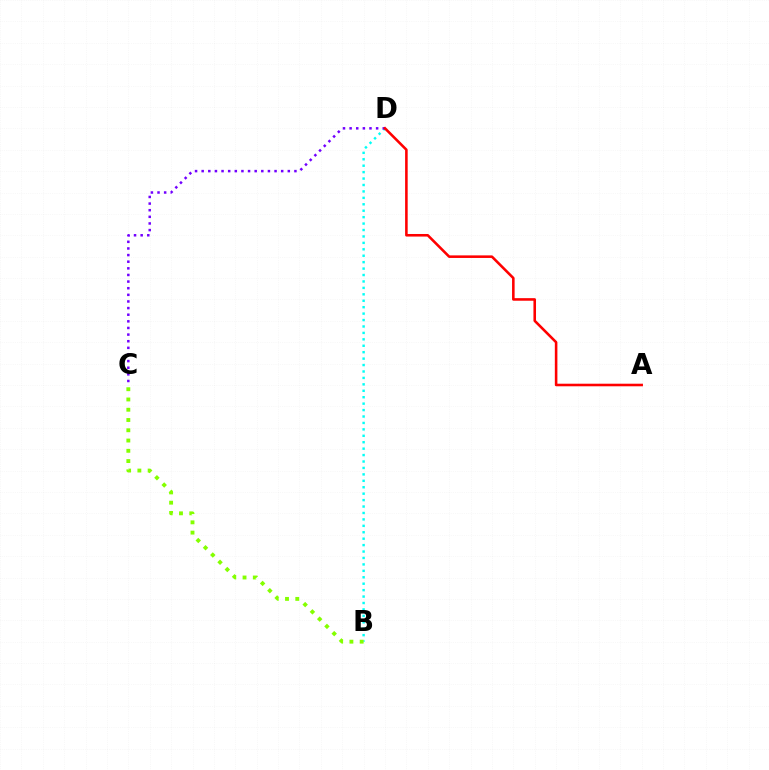{('B', 'D'): [{'color': '#00fff6', 'line_style': 'dotted', 'thickness': 1.75}], ('B', 'C'): [{'color': '#84ff00', 'line_style': 'dotted', 'thickness': 2.79}], ('C', 'D'): [{'color': '#7200ff', 'line_style': 'dotted', 'thickness': 1.8}], ('A', 'D'): [{'color': '#ff0000', 'line_style': 'solid', 'thickness': 1.85}]}